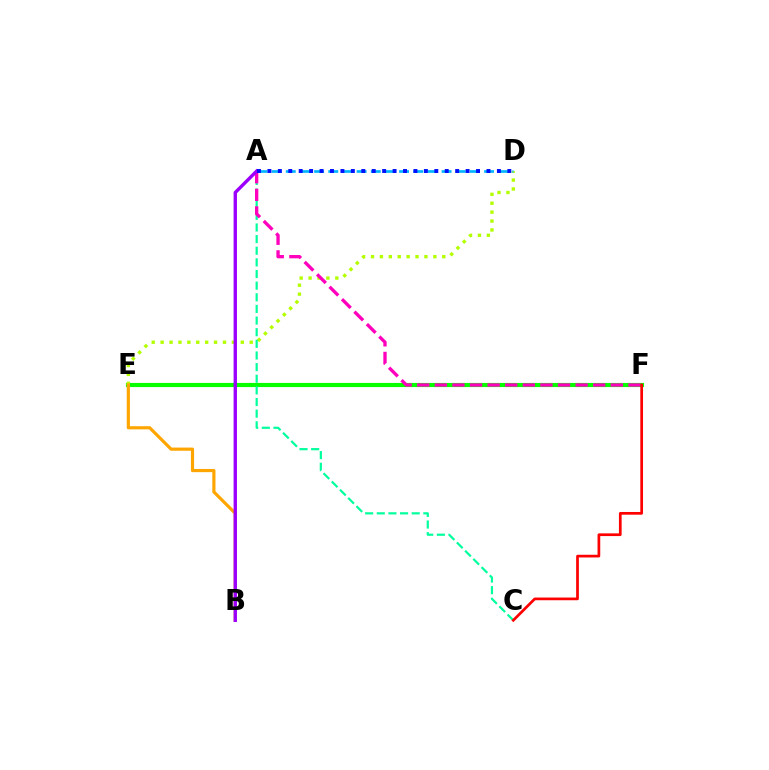{('E', 'F'): [{'color': '#08ff00', 'line_style': 'solid', 'thickness': 2.97}], ('D', 'E'): [{'color': '#b3ff00', 'line_style': 'dotted', 'thickness': 2.42}], ('A', 'C'): [{'color': '#00ff9d', 'line_style': 'dashed', 'thickness': 1.58}], ('A', 'D'): [{'color': '#00b5ff', 'line_style': 'dashed', 'thickness': 1.92}, {'color': '#0010ff', 'line_style': 'dotted', 'thickness': 2.83}], ('B', 'E'): [{'color': '#ffa500', 'line_style': 'solid', 'thickness': 2.28}], ('A', 'F'): [{'color': '#ff00bd', 'line_style': 'dashed', 'thickness': 2.39}], ('A', 'B'): [{'color': '#9b00ff', 'line_style': 'solid', 'thickness': 2.43}], ('C', 'F'): [{'color': '#ff0000', 'line_style': 'solid', 'thickness': 1.95}]}